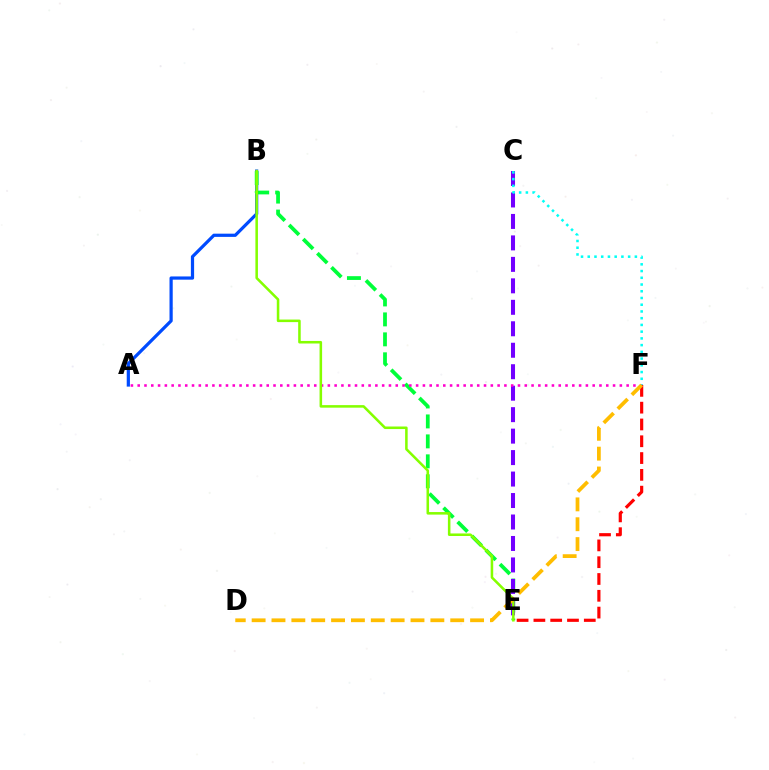{('A', 'B'): [{'color': '#004bff', 'line_style': 'solid', 'thickness': 2.32}], ('B', 'E'): [{'color': '#00ff39', 'line_style': 'dashed', 'thickness': 2.71}, {'color': '#84ff00', 'line_style': 'solid', 'thickness': 1.83}], ('C', 'E'): [{'color': '#7200ff', 'line_style': 'dashed', 'thickness': 2.92}], ('A', 'F'): [{'color': '#ff00cf', 'line_style': 'dotted', 'thickness': 1.85}], ('C', 'F'): [{'color': '#00fff6', 'line_style': 'dotted', 'thickness': 1.83}], ('E', 'F'): [{'color': '#ff0000', 'line_style': 'dashed', 'thickness': 2.28}], ('D', 'F'): [{'color': '#ffbd00', 'line_style': 'dashed', 'thickness': 2.7}]}